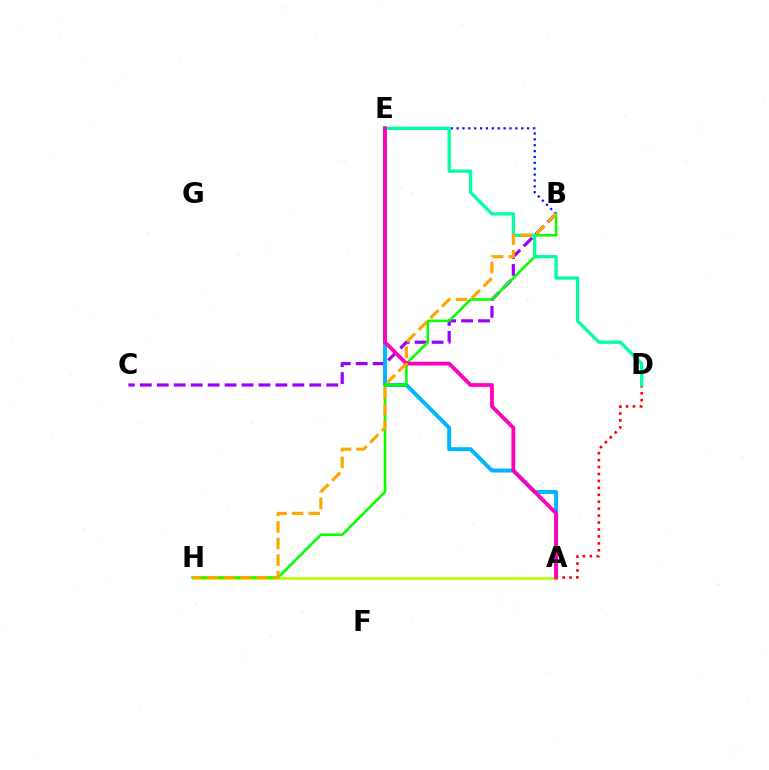{('B', 'C'): [{'color': '#9b00ff', 'line_style': 'dashed', 'thickness': 2.3}], ('A', 'E'): [{'color': '#00b5ff', 'line_style': 'solid', 'thickness': 2.82}, {'color': '#ff00bd', 'line_style': 'solid', 'thickness': 2.72}], ('B', 'E'): [{'color': '#0010ff', 'line_style': 'dotted', 'thickness': 1.6}], ('A', 'H'): [{'color': '#b3ff00', 'line_style': 'solid', 'thickness': 1.93}], ('B', 'H'): [{'color': '#08ff00', 'line_style': 'solid', 'thickness': 1.85}, {'color': '#ffa500', 'line_style': 'dashed', 'thickness': 2.25}], ('A', 'D'): [{'color': '#ff0000', 'line_style': 'dotted', 'thickness': 1.88}], ('D', 'E'): [{'color': '#00ff9d', 'line_style': 'solid', 'thickness': 2.34}]}